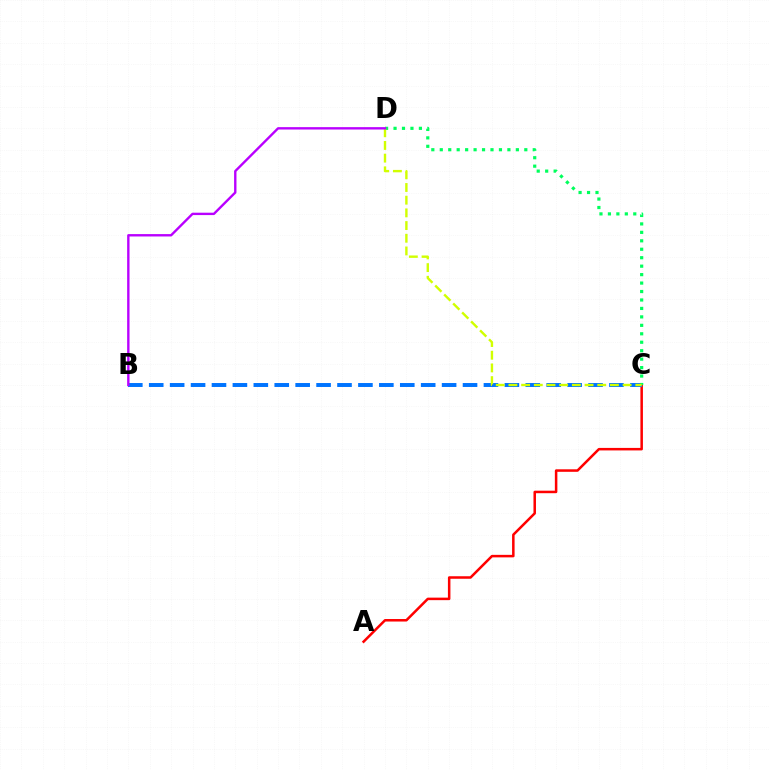{('A', 'C'): [{'color': '#ff0000', 'line_style': 'solid', 'thickness': 1.81}], ('B', 'C'): [{'color': '#0074ff', 'line_style': 'dashed', 'thickness': 2.84}], ('C', 'D'): [{'color': '#00ff5c', 'line_style': 'dotted', 'thickness': 2.3}, {'color': '#d1ff00', 'line_style': 'dashed', 'thickness': 1.72}], ('B', 'D'): [{'color': '#b900ff', 'line_style': 'solid', 'thickness': 1.71}]}